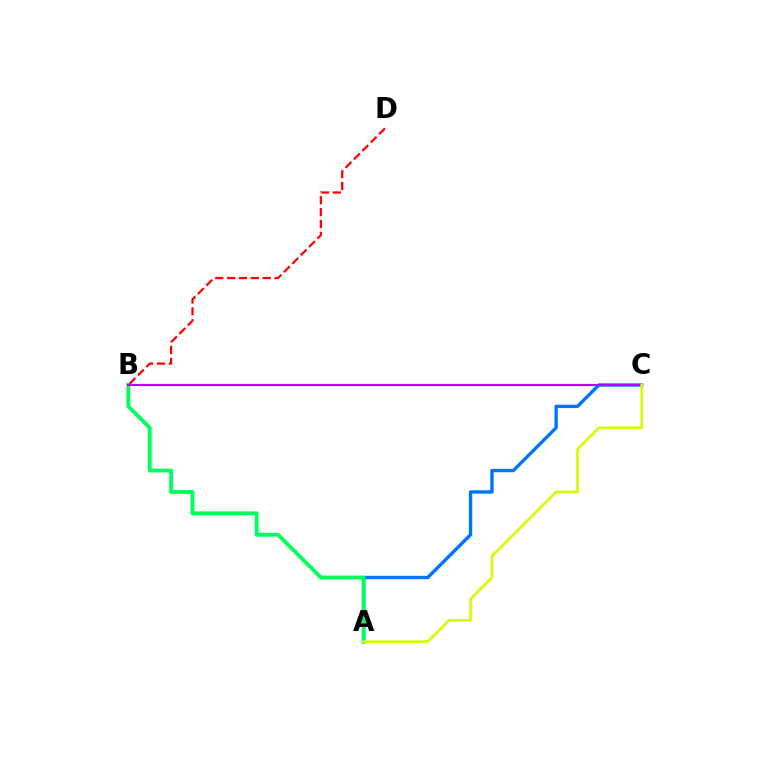{('A', 'C'): [{'color': '#0074ff', 'line_style': 'solid', 'thickness': 2.43}, {'color': '#d1ff00', 'line_style': 'solid', 'thickness': 1.91}], ('A', 'B'): [{'color': '#00ff5c', 'line_style': 'solid', 'thickness': 2.78}], ('B', 'C'): [{'color': '#b900ff', 'line_style': 'solid', 'thickness': 1.54}], ('B', 'D'): [{'color': '#ff0000', 'line_style': 'dashed', 'thickness': 1.61}]}